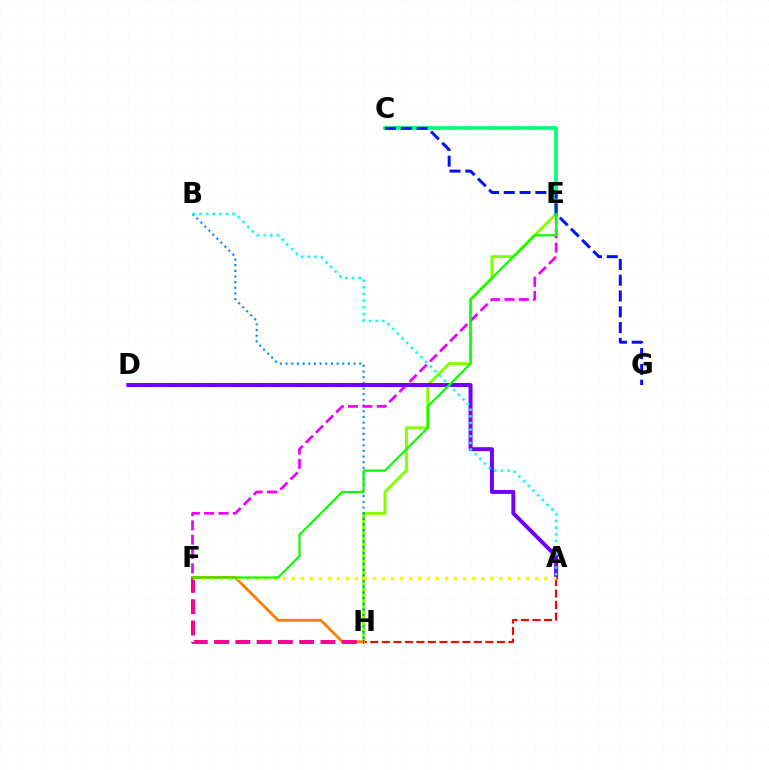{('E', 'H'): [{'color': '#84ff00', 'line_style': 'solid', 'thickness': 2.15}], ('A', 'H'): [{'color': '#ff0000', 'line_style': 'dashed', 'thickness': 1.56}], ('C', 'E'): [{'color': '#00ff74', 'line_style': 'solid', 'thickness': 2.64}], ('B', 'H'): [{'color': '#008cff', 'line_style': 'dotted', 'thickness': 1.54}], ('C', 'G'): [{'color': '#0010ff', 'line_style': 'dashed', 'thickness': 2.14}], ('E', 'F'): [{'color': '#ee00ff', 'line_style': 'dashed', 'thickness': 1.95}, {'color': '#08ff00', 'line_style': 'solid', 'thickness': 1.56}], ('F', 'H'): [{'color': '#ff7c00', 'line_style': 'solid', 'thickness': 1.96}, {'color': '#ff0094', 'line_style': 'dashed', 'thickness': 2.89}], ('A', 'D'): [{'color': '#7200ff', 'line_style': 'solid', 'thickness': 2.86}], ('A', 'F'): [{'color': '#fcf500', 'line_style': 'dotted', 'thickness': 2.45}], ('A', 'B'): [{'color': '#00fff6', 'line_style': 'dotted', 'thickness': 1.8}]}